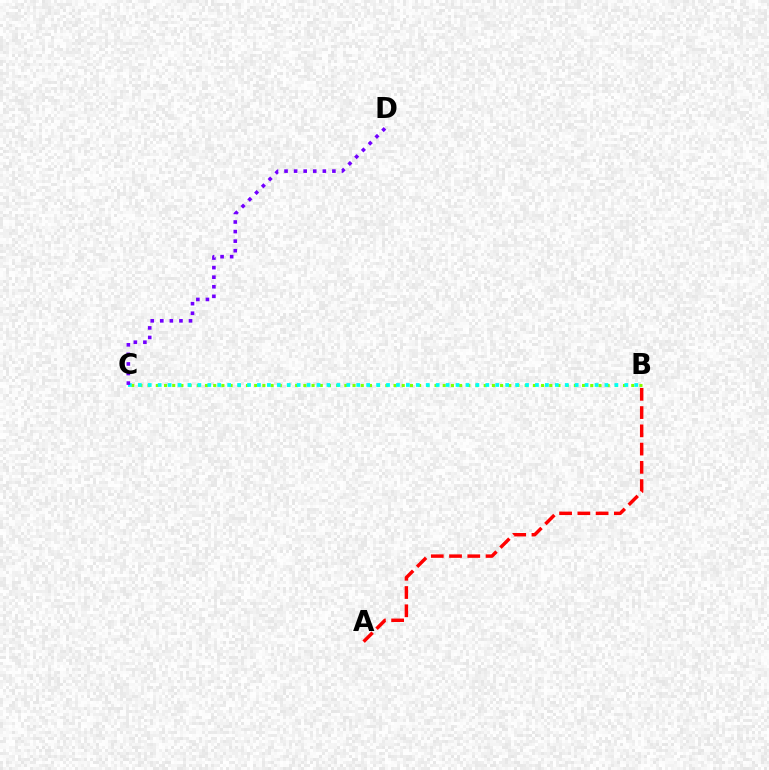{('B', 'C'): [{'color': '#84ff00', 'line_style': 'dotted', 'thickness': 2.23}, {'color': '#00fff6', 'line_style': 'dotted', 'thickness': 2.7}], ('A', 'B'): [{'color': '#ff0000', 'line_style': 'dashed', 'thickness': 2.48}], ('C', 'D'): [{'color': '#7200ff', 'line_style': 'dotted', 'thickness': 2.6}]}